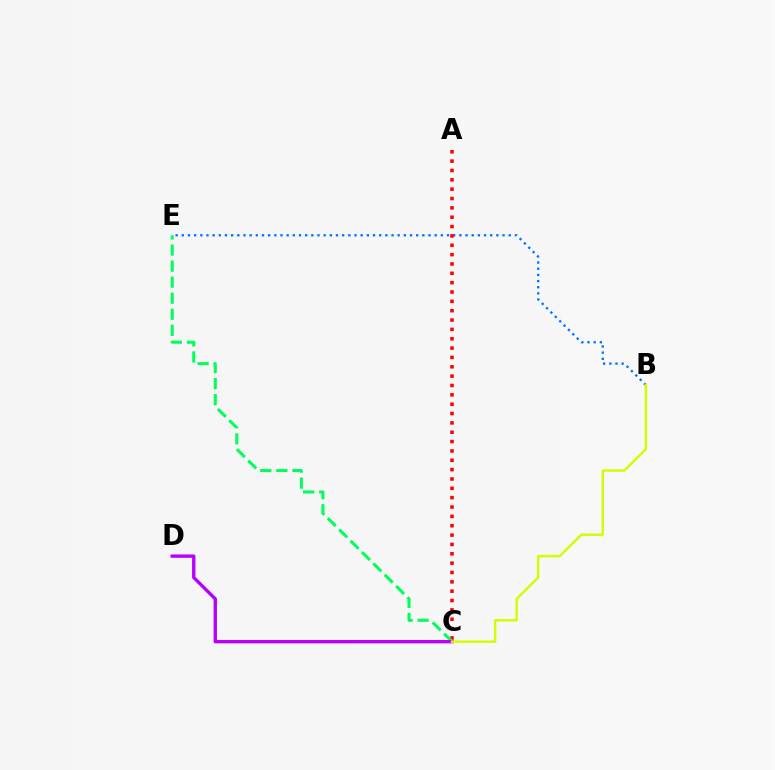{('B', 'E'): [{'color': '#0074ff', 'line_style': 'dotted', 'thickness': 1.68}], ('A', 'C'): [{'color': '#ff0000', 'line_style': 'dotted', 'thickness': 2.54}], ('C', 'E'): [{'color': '#00ff5c', 'line_style': 'dashed', 'thickness': 2.18}], ('C', 'D'): [{'color': '#b900ff', 'line_style': 'solid', 'thickness': 2.42}], ('B', 'C'): [{'color': '#d1ff00', 'line_style': 'solid', 'thickness': 1.77}]}